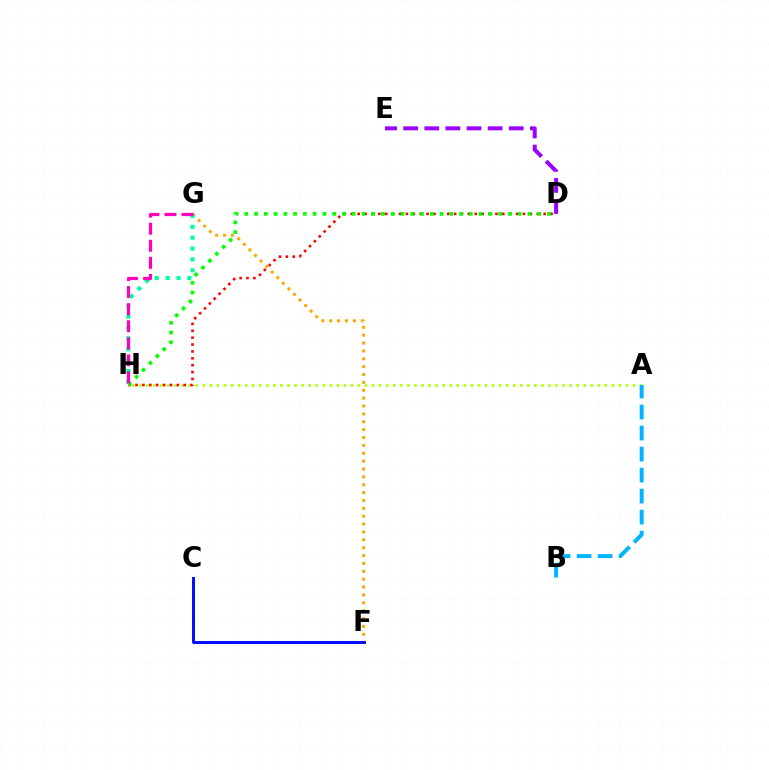{('F', 'G'): [{'color': '#ffa500', 'line_style': 'dotted', 'thickness': 2.14}], ('A', 'H'): [{'color': '#b3ff00', 'line_style': 'dotted', 'thickness': 1.92}], ('D', 'E'): [{'color': '#9b00ff', 'line_style': 'dashed', 'thickness': 2.87}], ('G', 'H'): [{'color': '#00ff9d', 'line_style': 'dotted', 'thickness': 2.95}, {'color': '#ff00bd', 'line_style': 'dashed', 'thickness': 2.32}], ('D', 'H'): [{'color': '#ff0000', 'line_style': 'dotted', 'thickness': 1.87}, {'color': '#08ff00', 'line_style': 'dotted', 'thickness': 2.65}], ('A', 'B'): [{'color': '#00b5ff', 'line_style': 'dashed', 'thickness': 2.85}], ('C', 'F'): [{'color': '#0010ff', 'line_style': 'solid', 'thickness': 2.14}]}